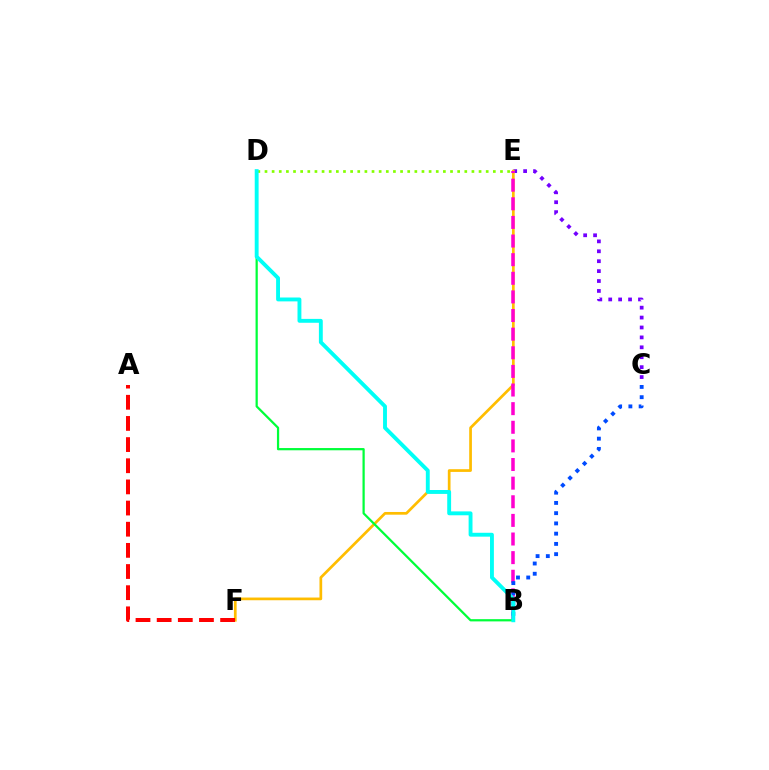{('C', 'E'): [{'color': '#7200ff', 'line_style': 'dotted', 'thickness': 2.69}], ('D', 'E'): [{'color': '#84ff00', 'line_style': 'dotted', 'thickness': 1.94}], ('E', 'F'): [{'color': '#ffbd00', 'line_style': 'solid', 'thickness': 1.95}], ('B', 'E'): [{'color': '#ff00cf', 'line_style': 'dashed', 'thickness': 2.53}], ('B', 'D'): [{'color': '#00ff39', 'line_style': 'solid', 'thickness': 1.61}, {'color': '#00fff6', 'line_style': 'solid', 'thickness': 2.79}], ('B', 'C'): [{'color': '#004bff', 'line_style': 'dotted', 'thickness': 2.78}], ('A', 'F'): [{'color': '#ff0000', 'line_style': 'dashed', 'thickness': 2.87}]}